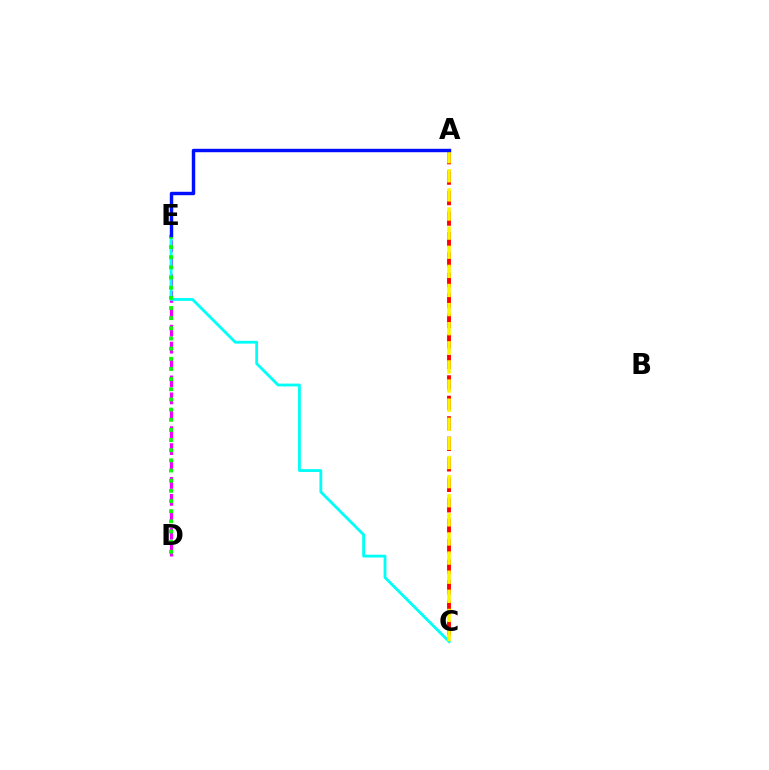{('D', 'E'): [{'color': '#ee00ff', 'line_style': 'dashed', 'thickness': 2.3}, {'color': '#08ff00', 'line_style': 'dotted', 'thickness': 2.76}], ('A', 'C'): [{'color': '#ff0000', 'line_style': 'dashed', 'thickness': 2.78}, {'color': '#fcf500', 'line_style': 'dashed', 'thickness': 2.6}], ('C', 'E'): [{'color': '#00fff6', 'line_style': 'solid', 'thickness': 2.02}], ('A', 'E'): [{'color': '#0010ff', 'line_style': 'solid', 'thickness': 2.46}]}